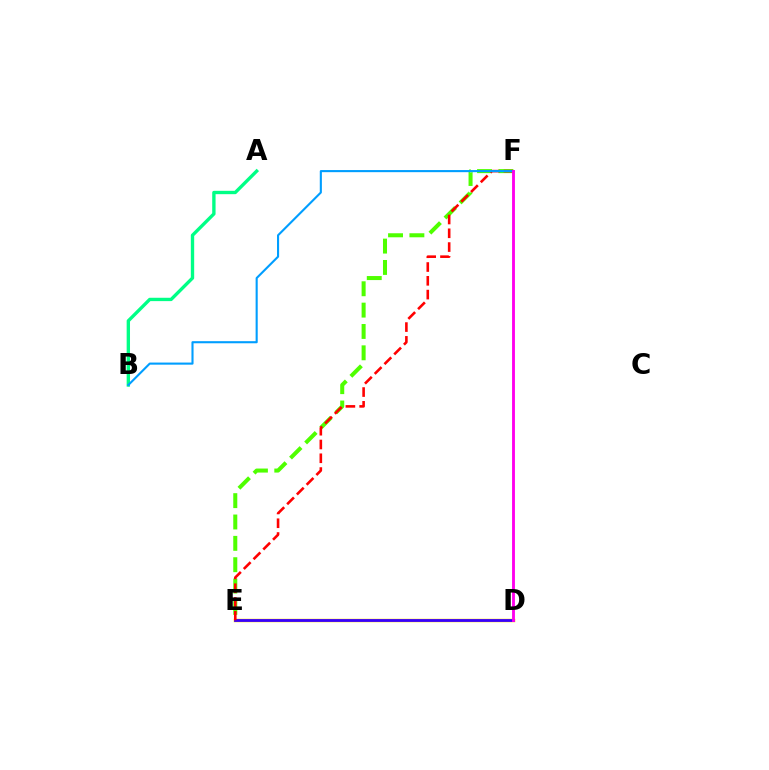{('D', 'E'): [{'color': '#ffd500', 'line_style': 'solid', 'thickness': 2.52}, {'color': '#3700ff', 'line_style': 'solid', 'thickness': 2.03}], ('A', 'B'): [{'color': '#00ff86', 'line_style': 'solid', 'thickness': 2.41}], ('E', 'F'): [{'color': '#4fff00', 'line_style': 'dashed', 'thickness': 2.9}, {'color': '#ff0000', 'line_style': 'dashed', 'thickness': 1.87}], ('B', 'F'): [{'color': '#009eff', 'line_style': 'solid', 'thickness': 1.51}], ('D', 'F'): [{'color': '#ff00ed', 'line_style': 'solid', 'thickness': 2.06}]}